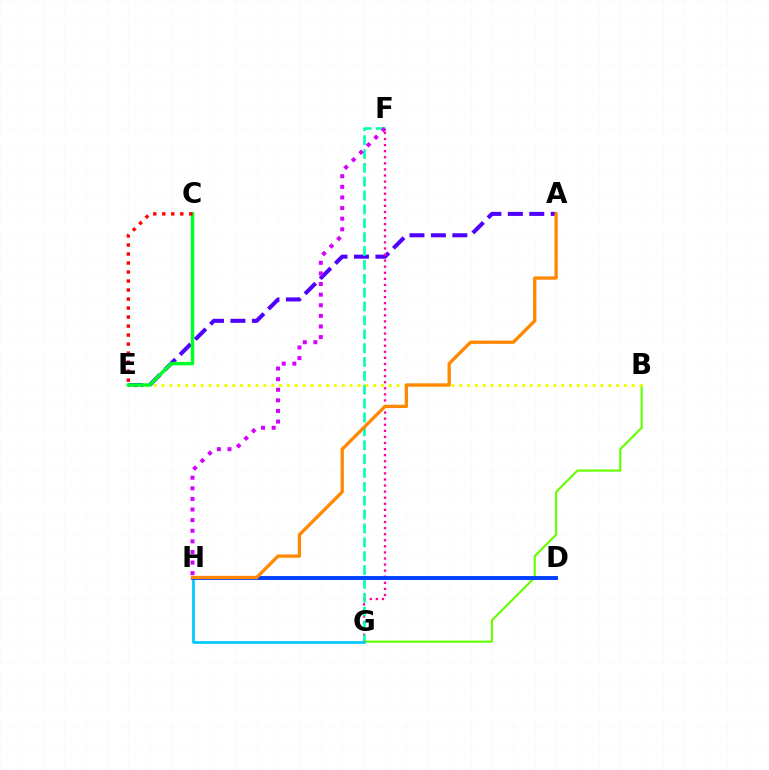{('A', 'E'): [{'color': '#4f00ff', 'line_style': 'dashed', 'thickness': 2.91}], ('F', 'G'): [{'color': '#ff00a0', 'line_style': 'dotted', 'thickness': 1.65}, {'color': '#00ffaf', 'line_style': 'dashed', 'thickness': 1.88}], ('B', 'G'): [{'color': '#66ff00', 'line_style': 'solid', 'thickness': 1.54}], ('G', 'H'): [{'color': '#00c7ff', 'line_style': 'solid', 'thickness': 1.96}], ('B', 'E'): [{'color': '#eeff00', 'line_style': 'dotted', 'thickness': 2.13}], ('D', 'H'): [{'color': '#003fff', 'line_style': 'solid', 'thickness': 2.8}], ('F', 'H'): [{'color': '#d600ff', 'line_style': 'dotted', 'thickness': 2.88}], ('C', 'E'): [{'color': '#00ff27', 'line_style': 'solid', 'thickness': 2.47}, {'color': '#ff0000', 'line_style': 'dotted', 'thickness': 2.45}], ('A', 'H'): [{'color': '#ff8800', 'line_style': 'solid', 'thickness': 2.38}]}